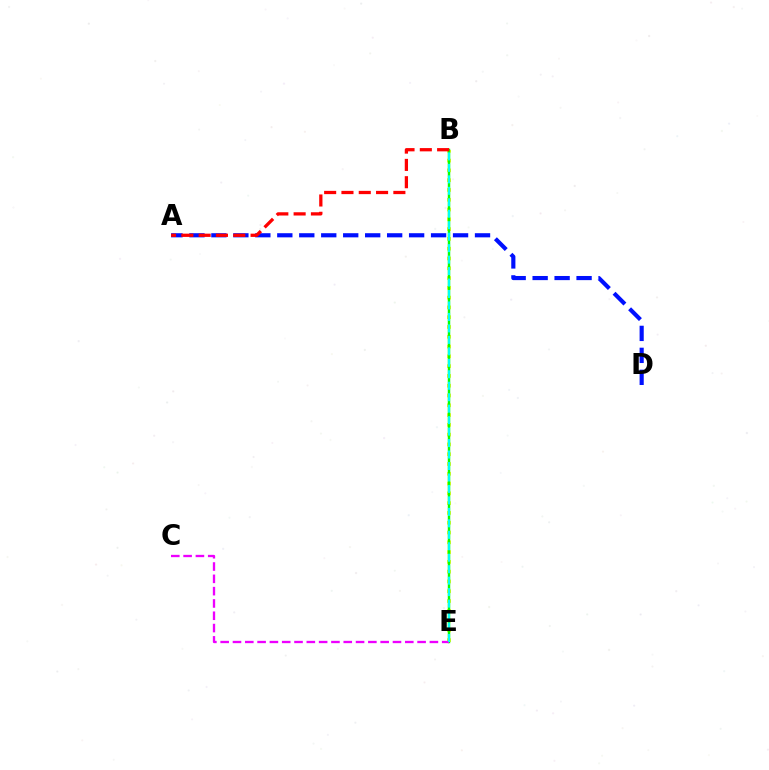{('B', 'E'): [{'color': '#fcf500', 'line_style': 'dotted', 'thickness': 2.66}, {'color': '#08ff00', 'line_style': 'solid', 'thickness': 1.76}, {'color': '#00fff6', 'line_style': 'dashed', 'thickness': 1.56}], ('A', 'D'): [{'color': '#0010ff', 'line_style': 'dashed', 'thickness': 2.98}], ('C', 'E'): [{'color': '#ee00ff', 'line_style': 'dashed', 'thickness': 1.67}], ('A', 'B'): [{'color': '#ff0000', 'line_style': 'dashed', 'thickness': 2.35}]}